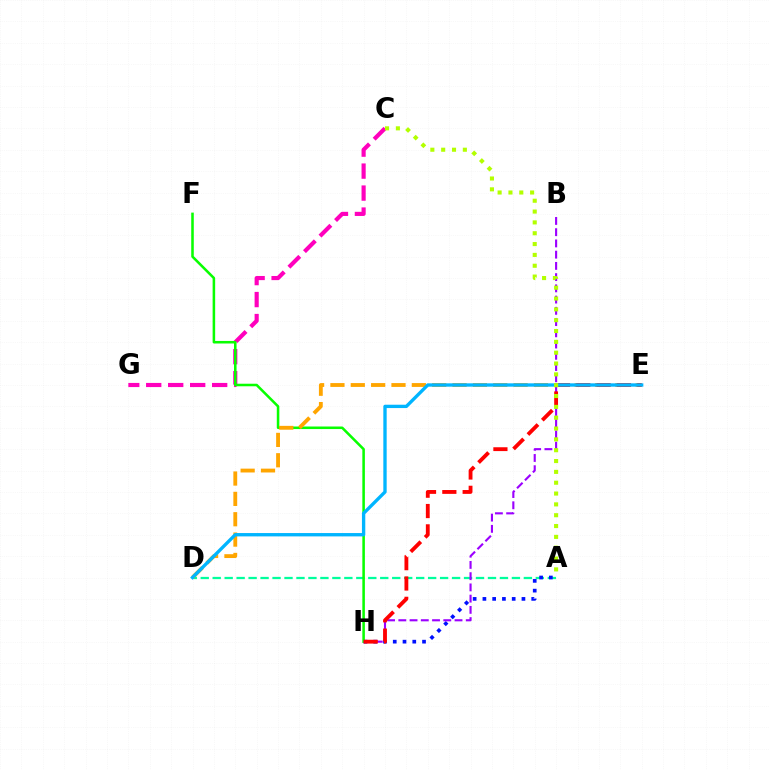{('A', 'D'): [{'color': '#00ff9d', 'line_style': 'dashed', 'thickness': 1.63}], ('A', 'H'): [{'color': '#0010ff', 'line_style': 'dotted', 'thickness': 2.65}], ('C', 'G'): [{'color': '#ff00bd', 'line_style': 'dashed', 'thickness': 2.99}], ('F', 'H'): [{'color': '#08ff00', 'line_style': 'solid', 'thickness': 1.83}], ('D', 'E'): [{'color': '#ffa500', 'line_style': 'dashed', 'thickness': 2.76}, {'color': '#00b5ff', 'line_style': 'solid', 'thickness': 2.41}], ('B', 'H'): [{'color': '#9b00ff', 'line_style': 'dashed', 'thickness': 1.53}], ('E', 'H'): [{'color': '#ff0000', 'line_style': 'dashed', 'thickness': 2.76}], ('A', 'C'): [{'color': '#b3ff00', 'line_style': 'dotted', 'thickness': 2.94}]}